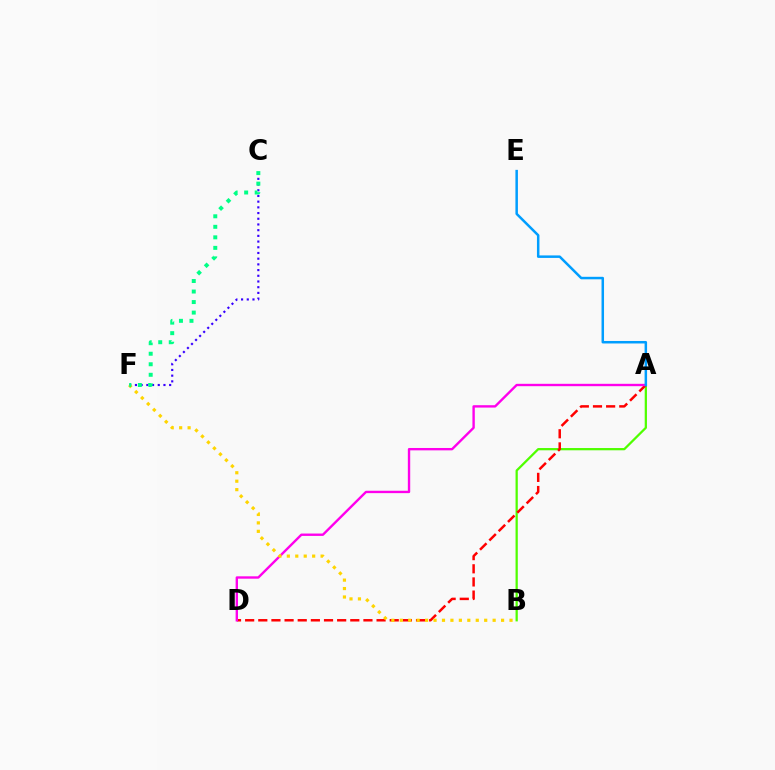{('C', 'F'): [{'color': '#3700ff', 'line_style': 'dotted', 'thickness': 1.55}, {'color': '#00ff86', 'line_style': 'dotted', 'thickness': 2.86}], ('A', 'B'): [{'color': '#4fff00', 'line_style': 'solid', 'thickness': 1.62}], ('A', 'D'): [{'color': '#ff0000', 'line_style': 'dashed', 'thickness': 1.79}, {'color': '#ff00ed', 'line_style': 'solid', 'thickness': 1.71}], ('B', 'F'): [{'color': '#ffd500', 'line_style': 'dotted', 'thickness': 2.29}], ('A', 'E'): [{'color': '#009eff', 'line_style': 'solid', 'thickness': 1.8}]}